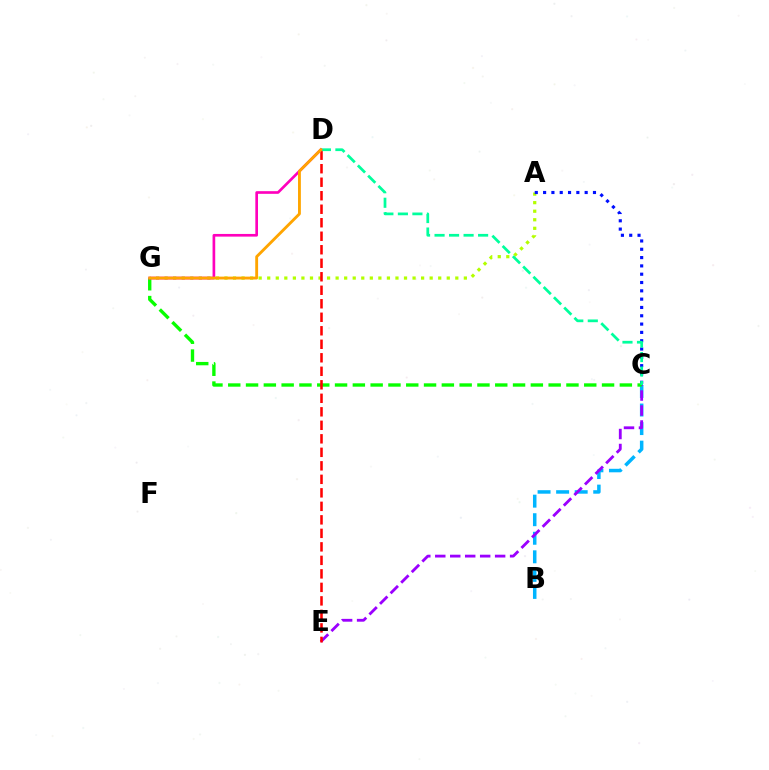{('A', 'G'): [{'color': '#b3ff00', 'line_style': 'dotted', 'thickness': 2.32}], ('B', 'C'): [{'color': '#00b5ff', 'line_style': 'dashed', 'thickness': 2.52}], ('C', 'E'): [{'color': '#9b00ff', 'line_style': 'dashed', 'thickness': 2.03}], ('A', 'C'): [{'color': '#0010ff', 'line_style': 'dotted', 'thickness': 2.26}], ('C', 'G'): [{'color': '#08ff00', 'line_style': 'dashed', 'thickness': 2.42}], ('D', 'E'): [{'color': '#ff0000', 'line_style': 'dashed', 'thickness': 1.83}], ('C', 'D'): [{'color': '#00ff9d', 'line_style': 'dashed', 'thickness': 1.97}], ('D', 'G'): [{'color': '#ff00bd', 'line_style': 'solid', 'thickness': 1.92}, {'color': '#ffa500', 'line_style': 'solid', 'thickness': 2.06}]}